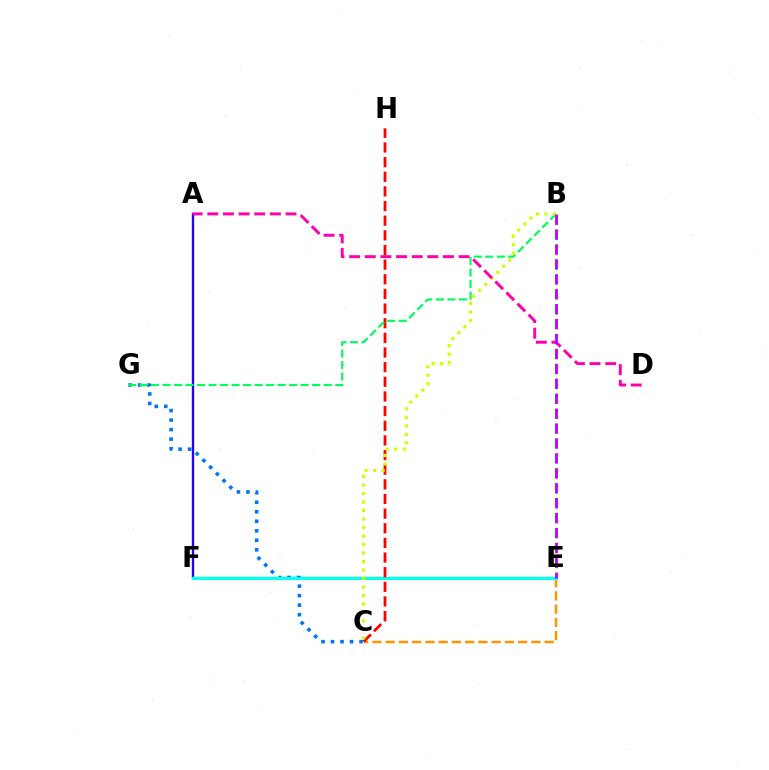{('A', 'F'): [{'color': '#2500ff', 'line_style': 'solid', 'thickness': 1.7}], ('E', 'F'): [{'color': '#3dff00', 'line_style': 'solid', 'thickness': 1.78}, {'color': '#00fff6', 'line_style': 'solid', 'thickness': 2.17}], ('C', 'G'): [{'color': '#0074ff', 'line_style': 'dotted', 'thickness': 2.58}], ('C', 'E'): [{'color': '#ff9400', 'line_style': 'dashed', 'thickness': 1.8}], ('C', 'H'): [{'color': '#ff0000', 'line_style': 'dashed', 'thickness': 1.99}], ('B', 'G'): [{'color': '#00ff5c', 'line_style': 'dashed', 'thickness': 1.56}], ('B', 'C'): [{'color': '#d1ff00', 'line_style': 'dotted', 'thickness': 2.31}], ('A', 'D'): [{'color': '#ff00ac', 'line_style': 'dashed', 'thickness': 2.13}], ('B', 'E'): [{'color': '#b900ff', 'line_style': 'dashed', 'thickness': 2.03}]}